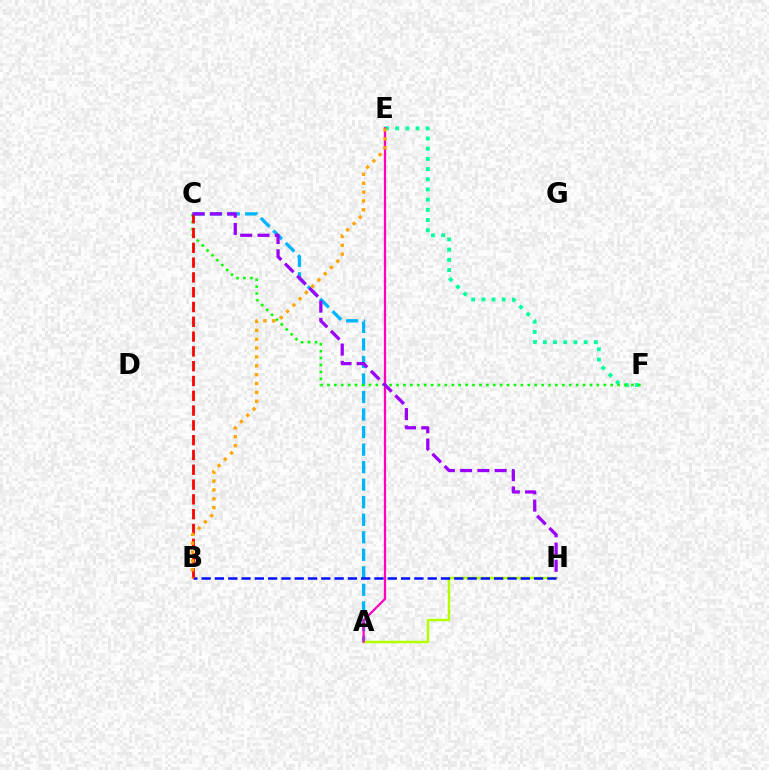{('A', 'C'): [{'color': '#00b5ff', 'line_style': 'dashed', 'thickness': 2.38}], ('A', 'H'): [{'color': '#b3ff00', 'line_style': 'solid', 'thickness': 1.76}], ('E', 'F'): [{'color': '#00ff9d', 'line_style': 'dotted', 'thickness': 2.77}], ('B', 'H'): [{'color': '#0010ff', 'line_style': 'dashed', 'thickness': 1.81}], ('A', 'E'): [{'color': '#ff00bd', 'line_style': 'solid', 'thickness': 1.61}], ('C', 'F'): [{'color': '#08ff00', 'line_style': 'dotted', 'thickness': 1.88}], ('B', 'C'): [{'color': '#ff0000', 'line_style': 'dashed', 'thickness': 2.01}], ('C', 'H'): [{'color': '#9b00ff', 'line_style': 'dashed', 'thickness': 2.35}], ('B', 'E'): [{'color': '#ffa500', 'line_style': 'dotted', 'thickness': 2.41}]}